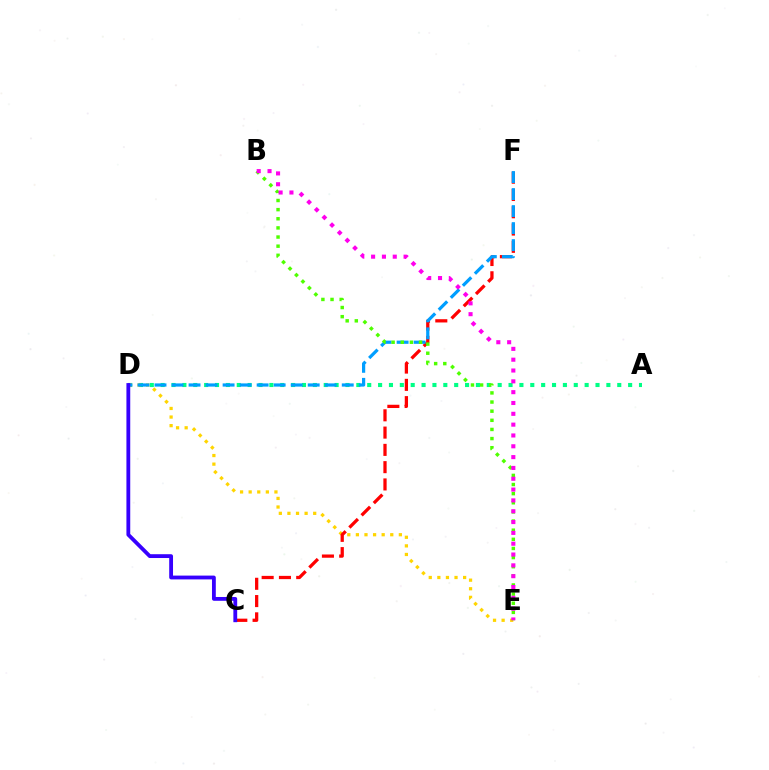{('A', 'D'): [{'color': '#00ff86', 'line_style': 'dotted', 'thickness': 2.95}], ('D', 'E'): [{'color': '#ffd500', 'line_style': 'dotted', 'thickness': 2.33}], ('C', 'F'): [{'color': '#ff0000', 'line_style': 'dashed', 'thickness': 2.35}], ('D', 'F'): [{'color': '#009eff', 'line_style': 'dashed', 'thickness': 2.31}], ('B', 'E'): [{'color': '#4fff00', 'line_style': 'dotted', 'thickness': 2.48}, {'color': '#ff00ed', 'line_style': 'dotted', 'thickness': 2.94}], ('C', 'D'): [{'color': '#3700ff', 'line_style': 'solid', 'thickness': 2.75}]}